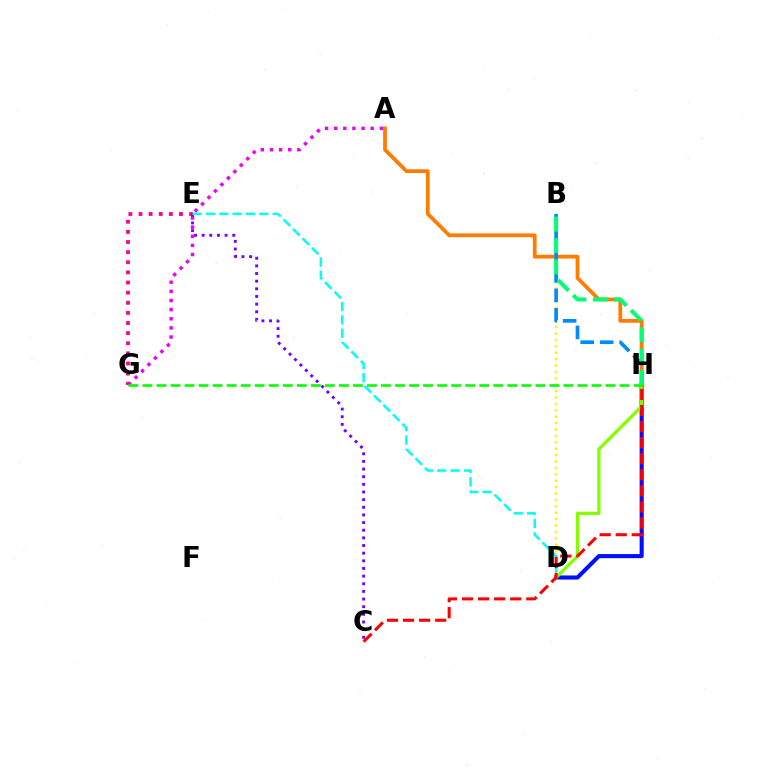{('D', 'H'): [{'color': '#0010ff', 'line_style': 'solid', 'thickness': 2.95}, {'color': '#84ff00', 'line_style': 'solid', 'thickness': 2.35}], ('A', 'H'): [{'color': '#ff7c00', 'line_style': 'solid', 'thickness': 2.71}], ('B', 'D'): [{'color': '#fcf500', 'line_style': 'dotted', 'thickness': 1.74}], ('A', 'G'): [{'color': '#ee00ff', 'line_style': 'dotted', 'thickness': 2.48}], ('E', 'G'): [{'color': '#ff0094', 'line_style': 'dotted', 'thickness': 2.75}], ('C', 'E'): [{'color': '#7200ff', 'line_style': 'dotted', 'thickness': 2.08}], ('B', 'H'): [{'color': '#008cff', 'line_style': 'dashed', 'thickness': 2.65}, {'color': '#00ff74', 'line_style': 'dashed', 'thickness': 2.91}], ('G', 'H'): [{'color': '#08ff00', 'line_style': 'dashed', 'thickness': 1.91}], ('D', 'E'): [{'color': '#00fff6', 'line_style': 'dashed', 'thickness': 1.81}], ('C', 'H'): [{'color': '#ff0000', 'line_style': 'dashed', 'thickness': 2.18}]}